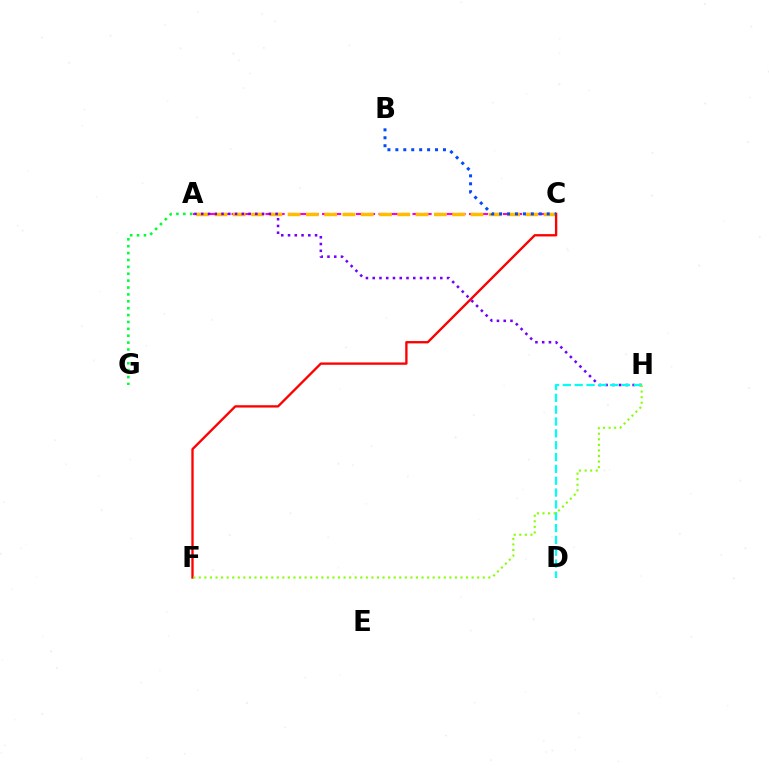{('A', 'C'): [{'color': '#ff00cf', 'line_style': 'dashed', 'thickness': 1.54}, {'color': '#ffbd00', 'line_style': 'dashed', 'thickness': 2.48}], ('C', 'F'): [{'color': '#ff0000', 'line_style': 'solid', 'thickness': 1.68}], ('B', 'C'): [{'color': '#004bff', 'line_style': 'dotted', 'thickness': 2.16}], ('A', 'H'): [{'color': '#7200ff', 'line_style': 'dotted', 'thickness': 1.84}], ('D', 'H'): [{'color': '#00fff6', 'line_style': 'dashed', 'thickness': 1.61}], ('A', 'G'): [{'color': '#00ff39', 'line_style': 'dotted', 'thickness': 1.87}], ('F', 'H'): [{'color': '#84ff00', 'line_style': 'dotted', 'thickness': 1.51}]}